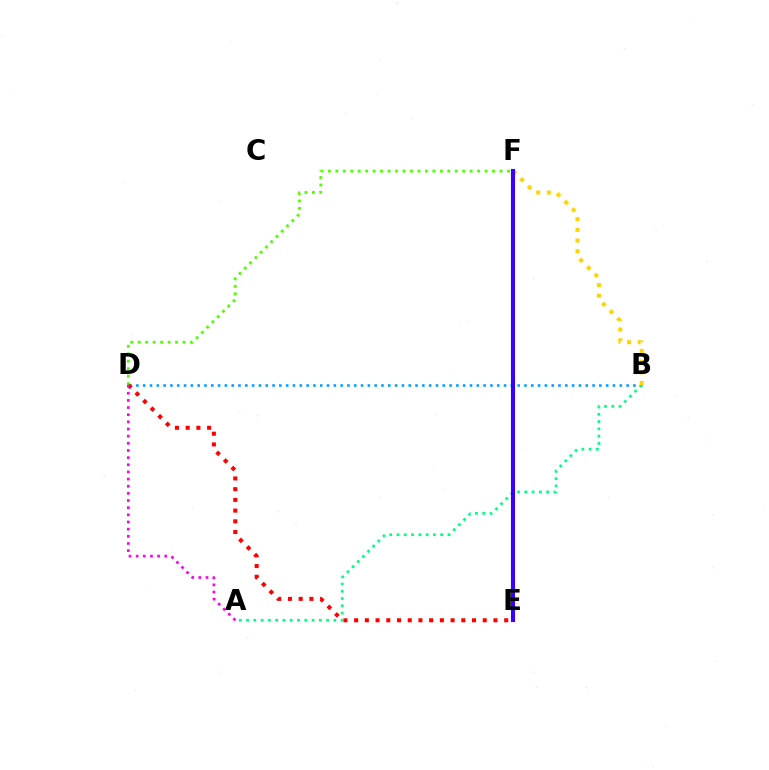{('B', 'D'): [{'color': '#009eff', 'line_style': 'dotted', 'thickness': 1.85}], ('D', 'F'): [{'color': '#4fff00', 'line_style': 'dotted', 'thickness': 2.03}], ('D', 'E'): [{'color': '#ff0000', 'line_style': 'dotted', 'thickness': 2.91}], ('A', 'B'): [{'color': '#00ff86', 'line_style': 'dotted', 'thickness': 1.98}], ('B', 'F'): [{'color': '#ffd500', 'line_style': 'dotted', 'thickness': 2.9}], ('E', 'F'): [{'color': '#3700ff', 'line_style': 'solid', 'thickness': 2.96}], ('A', 'D'): [{'color': '#ff00ed', 'line_style': 'dotted', 'thickness': 1.94}]}